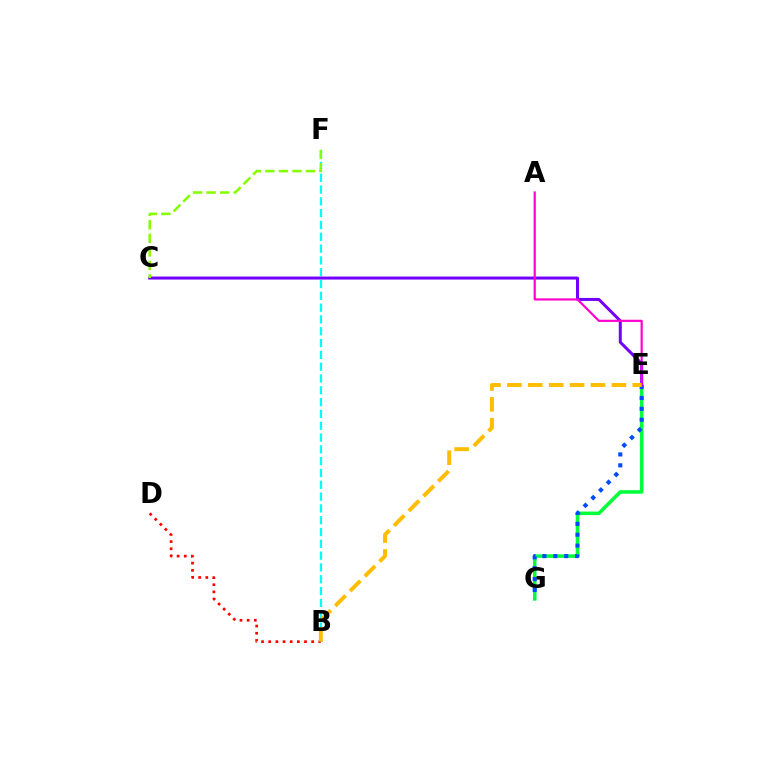{('E', 'G'): [{'color': '#00ff39', 'line_style': 'solid', 'thickness': 2.55}, {'color': '#004bff', 'line_style': 'dotted', 'thickness': 2.96}], ('B', 'F'): [{'color': '#00fff6', 'line_style': 'dashed', 'thickness': 1.6}], ('C', 'E'): [{'color': '#7200ff', 'line_style': 'solid', 'thickness': 2.16}], ('C', 'F'): [{'color': '#84ff00', 'line_style': 'dashed', 'thickness': 1.84}], ('A', 'E'): [{'color': '#ff00cf', 'line_style': 'solid', 'thickness': 1.56}], ('B', 'D'): [{'color': '#ff0000', 'line_style': 'dotted', 'thickness': 1.94}], ('B', 'E'): [{'color': '#ffbd00', 'line_style': 'dashed', 'thickness': 2.84}]}